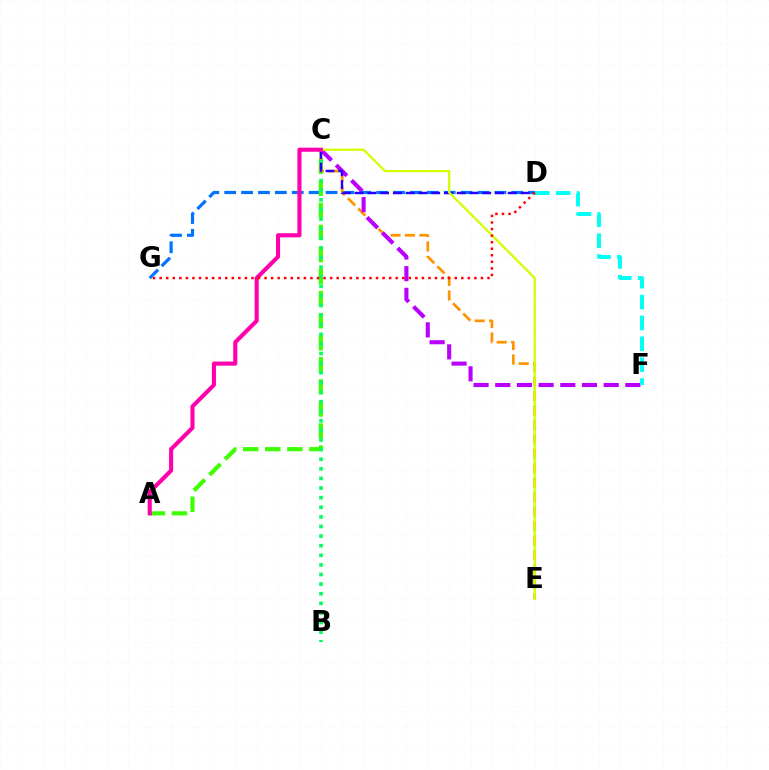{('D', 'G'): [{'color': '#0074ff', 'line_style': 'dashed', 'thickness': 2.29}, {'color': '#ff0000', 'line_style': 'dotted', 'thickness': 1.78}], ('A', 'C'): [{'color': '#3dff00', 'line_style': 'dashed', 'thickness': 3.0}, {'color': '#ff00ac', 'line_style': 'solid', 'thickness': 2.95}], ('B', 'C'): [{'color': '#00ff5c', 'line_style': 'dotted', 'thickness': 2.61}], ('C', 'E'): [{'color': '#ff9400', 'line_style': 'dashed', 'thickness': 1.96}, {'color': '#d1ff00', 'line_style': 'solid', 'thickness': 1.62}], ('C', 'F'): [{'color': '#b900ff', 'line_style': 'dashed', 'thickness': 2.95}], ('C', 'D'): [{'color': '#2500ff', 'line_style': 'dashed', 'thickness': 1.73}], ('D', 'F'): [{'color': '#00fff6', 'line_style': 'dashed', 'thickness': 2.84}]}